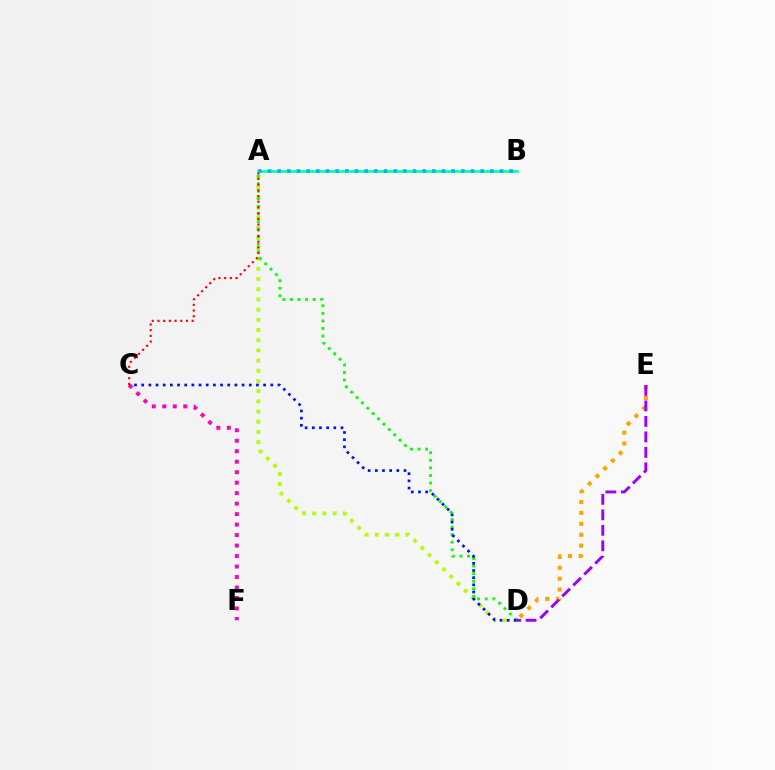{('A', 'D'): [{'color': '#b3ff00', 'line_style': 'dotted', 'thickness': 2.77}, {'color': '#08ff00', 'line_style': 'dotted', 'thickness': 2.06}], ('A', 'C'): [{'color': '#ff0000', 'line_style': 'dotted', 'thickness': 1.55}], ('A', 'B'): [{'color': '#00ff9d', 'line_style': 'solid', 'thickness': 1.85}, {'color': '#00b5ff', 'line_style': 'dotted', 'thickness': 2.63}], ('D', 'E'): [{'color': '#ffa500', 'line_style': 'dotted', 'thickness': 2.96}, {'color': '#9b00ff', 'line_style': 'dashed', 'thickness': 2.1}], ('C', 'F'): [{'color': '#ff00bd', 'line_style': 'dotted', 'thickness': 2.85}], ('C', 'D'): [{'color': '#0010ff', 'line_style': 'dotted', 'thickness': 1.95}]}